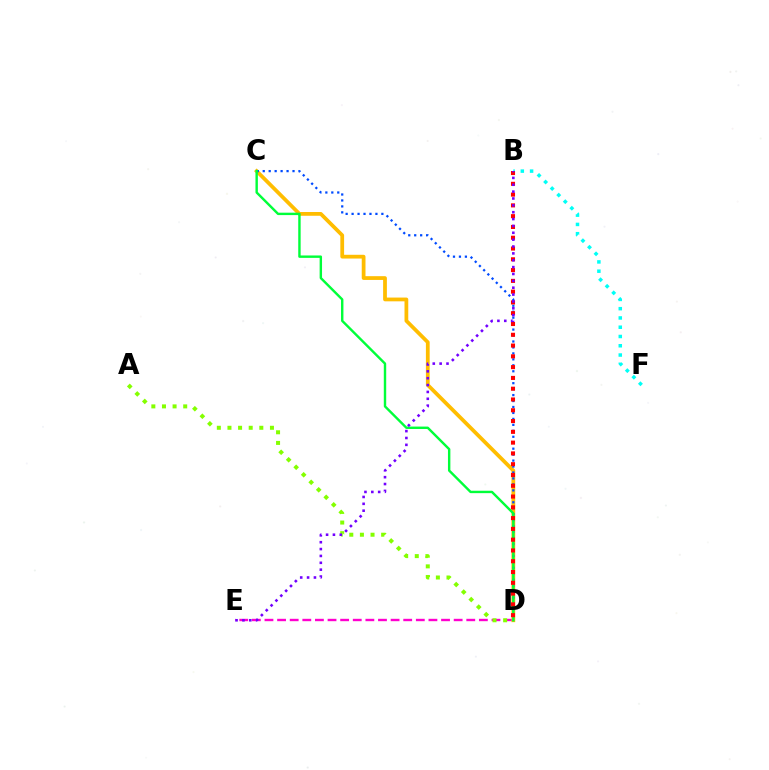{('B', 'F'): [{'color': '#00fff6', 'line_style': 'dotted', 'thickness': 2.52}], ('D', 'E'): [{'color': '#ff00cf', 'line_style': 'dashed', 'thickness': 1.71}], ('C', 'D'): [{'color': '#ffbd00', 'line_style': 'solid', 'thickness': 2.71}, {'color': '#004bff', 'line_style': 'dotted', 'thickness': 1.62}, {'color': '#00ff39', 'line_style': 'solid', 'thickness': 1.74}], ('A', 'D'): [{'color': '#84ff00', 'line_style': 'dotted', 'thickness': 2.89}], ('B', 'D'): [{'color': '#ff0000', 'line_style': 'dotted', 'thickness': 2.93}], ('B', 'E'): [{'color': '#7200ff', 'line_style': 'dotted', 'thickness': 1.86}]}